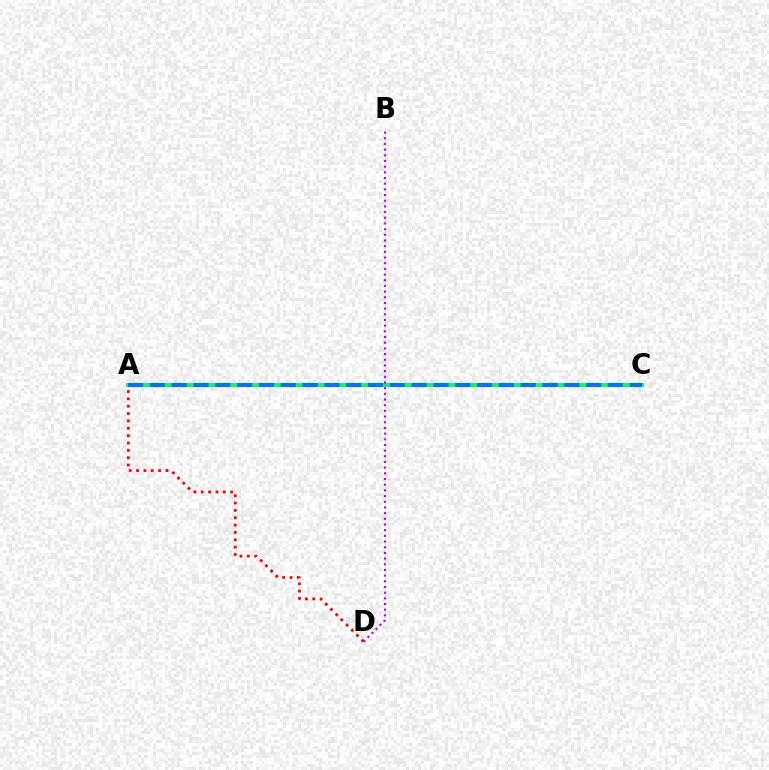{('A', 'C'): [{'color': '#d1ff00', 'line_style': 'solid', 'thickness': 2.1}, {'color': '#00ff5c', 'line_style': 'solid', 'thickness': 2.84}, {'color': '#0074ff', 'line_style': 'dashed', 'thickness': 2.96}], ('A', 'D'): [{'color': '#ff0000', 'line_style': 'dotted', 'thickness': 2.0}], ('B', 'D'): [{'color': '#b900ff', 'line_style': 'dotted', 'thickness': 1.54}]}